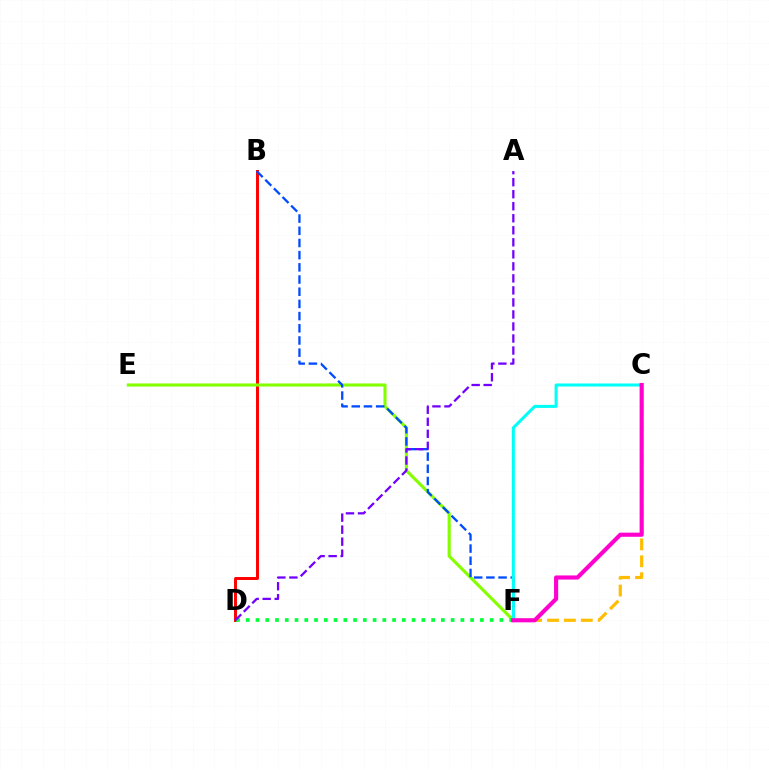{('B', 'D'): [{'color': '#ff0000', 'line_style': 'solid', 'thickness': 2.13}], ('E', 'F'): [{'color': '#84ff00', 'line_style': 'solid', 'thickness': 2.23}], ('C', 'F'): [{'color': '#ffbd00', 'line_style': 'dashed', 'thickness': 2.29}, {'color': '#00fff6', 'line_style': 'solid', 'thickness': 2.18}, {'color': '#ff00cf', 'line_style': 'solid', 'thickness': 2.97}], ('D', 'F'): [{'color': '#00ff39', 'line_style': 'dotted', 'thickness': 2.65}], ('B', 'F'): [{'color': '#004bff', 'line_style': 'dashed', 'thickness': 1.66}], ('A', 'D'): [{'color': '#7200ff', 'line_style': 'dashed', 'thickness': 1.63}]}